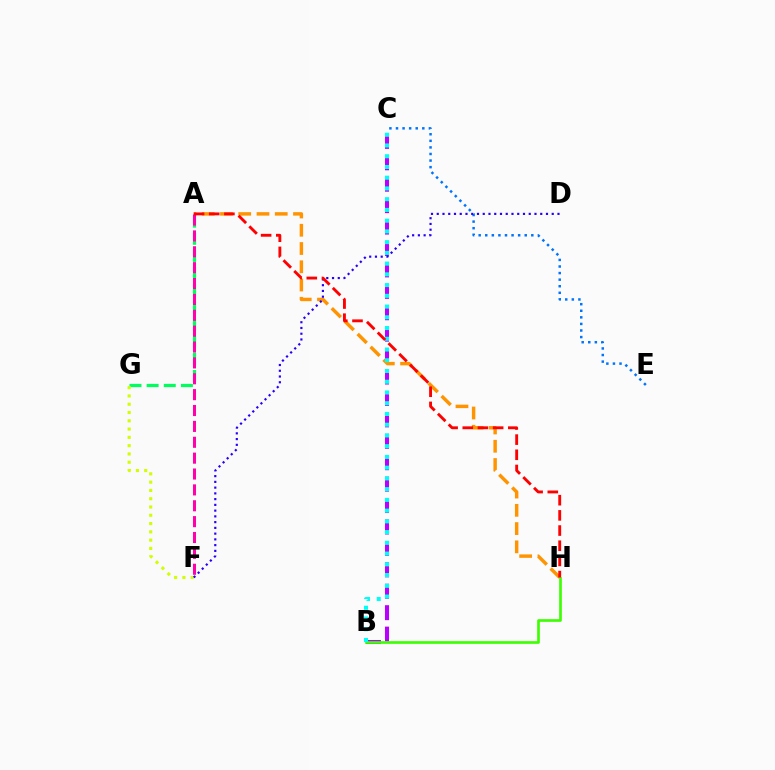{('A', 'G'): [{'color': '#00ff5c', 'line_style': 'dashed', 'thickness': 2.33}], ('B', 'C'): [{'color': '#b900ff', 'line_style': 'dashed', 'thickness': 2.91}, {'color': '#00fff6', 'line_style': 'dotted', 'thickness': 2.92}], ('F', 'G'): [{'color': '#d1ff00', 'line_style': 'dotted', 'thickness': 2.25}], ('A', 'H'): [{'color': '#ff9400', 'line_style': 'dashed', 'thickness': 2.48}, {'color': '#ff0000', 'line_style': 'dashed', 'thickness': 2.06}], ('C', 'E'): [{'color': '#0074ff', 'line_style': 'dotted', 'thickness': 1.79}], ('D', 'F'): [{'color': '#2500ff', 'line_style': 'dotted', 'thickness': 1.56}], ('B', 'H'): [{'color': '#3dff00', 'line_style': 'solid', 'thickness': 1.93}], ('A', 'F'): [{'color': '#ff00ac', 'line_style': 'dashed', 'thickness': 2.16}]}